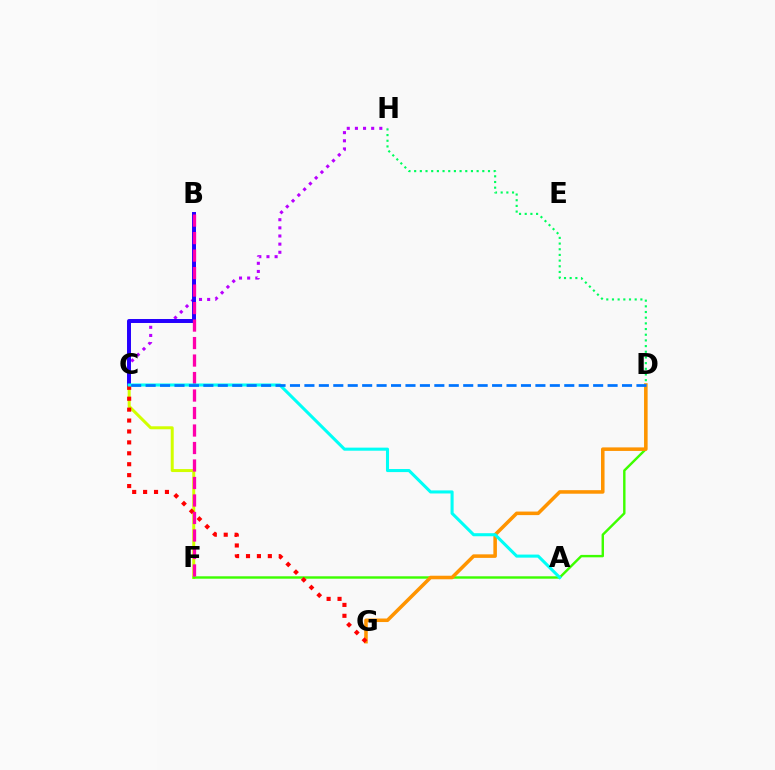{('D', 'H'): [{'color': '#00ff5c', 'line_style': 'dotted', 'thickness': 1.54}], ('C', 'F'): [{'color': '#d1ff00', 'line_style': 'solid', 'thickness': 2.15}], ('D', 'F'): [{'color': '#3dff00', 'line_style': 'solid', 'thickness': 1.74}], ('C', 'H'): [{'color': '#b900ff', 'line_style': 'dotted', 'thickness': 2.21}], ('B', 'C'): [{'color': '#2500ff', 'line_style': 'solid', 'thickness': 2.86}], ('D', 'G'): [{'color': '#ff9400', 'line_style': 'solid', 'thickness': 2.55}], ('C', 'G'): [{'color': '#ff0000', 'line_style': 'dotted', 'thickness': 2.97}], ('B', 'F'): [{'color': '#ff00ac', 'line_style': 'dashed', 'thickness': 2.38}], ('A', 'C'): [{'color': '#00fff6', 'line_style': 'solid', 'thickness': 2.21}], ('C', 'D'): [{'color': '#0074ff', 'line_style': 'dashed', 'thickness': 1.96}]}